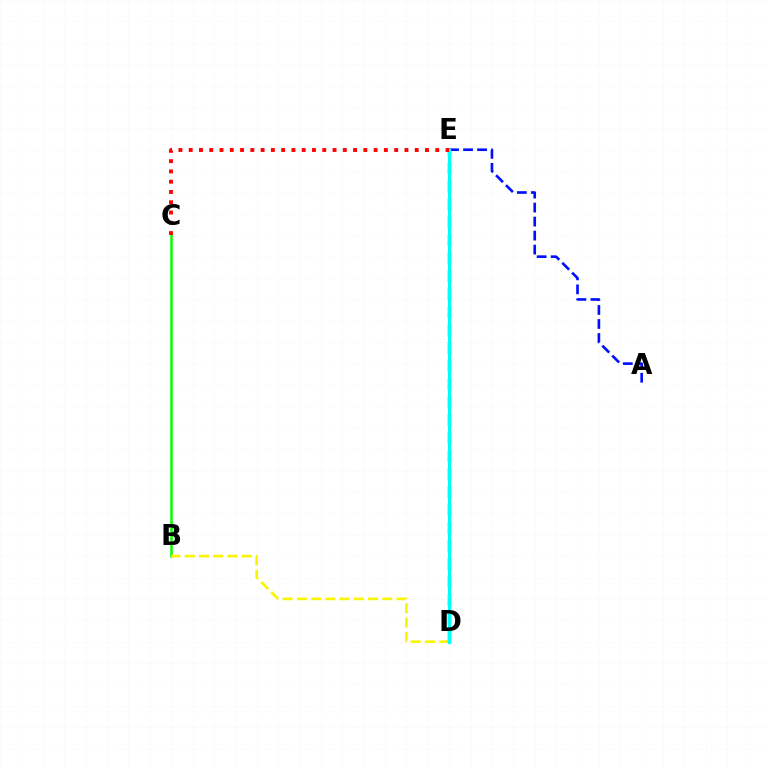{('A', 'E'): [{'color': '#0010ff', 'line_style': 'dashed', 'thickness': 1.9}], ('B', 'C'): [{'color': '#08ff00', 'line_style': 'solid', 'thickness': 1.81}], ('B', 'D'): [{'color': '#fcf500', 'line_style': 'dashed', 'thickness': 1.93}], ('D', 'E'): [{'color': '#ee00ff', 'line_style': 'dashed', 'thickness': 2.44}, {'color': '#00fff6', 'line_style': 'solid', 'thickness': 2.22}], ('C', 'E'): [{'color': '#ff0000', 'line_style': 'dotted', 'thickness': 2.79}]}